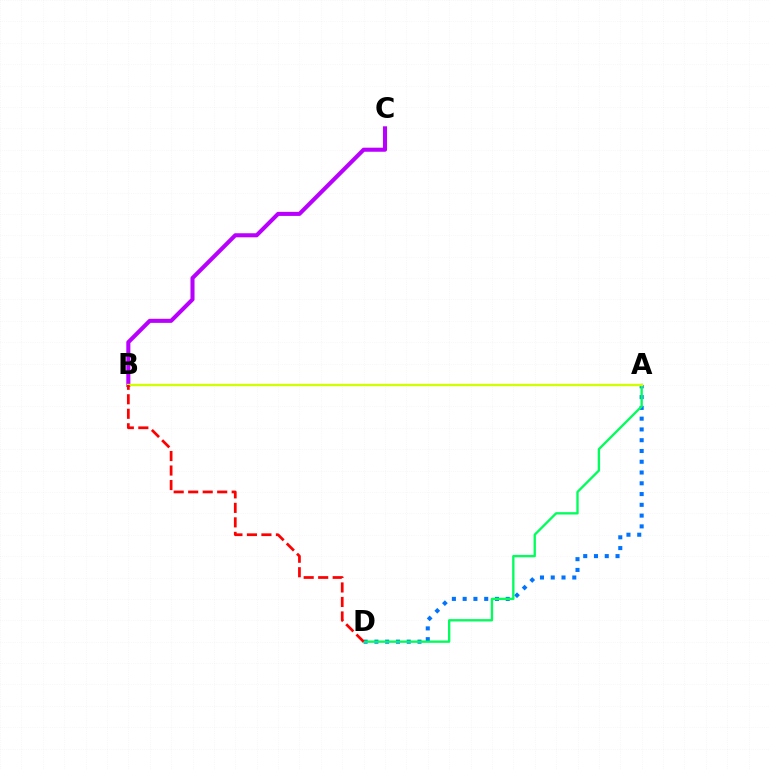{('A', 'D'): [{'color': '#0074ff', 'line_style': 'dotted', 'thickness': 2.93}, {'color': '#00ff5c', 'line_style': 'solid', 'thickness': 1.68}], ('B', 'C'): [{'color': '#b900ff', 'line_style': 'solid', 'thickness': 2.93}], ('A', 'B'): [{'color': '#d1ff00', 'line_style': 'solid', 'thickness': 1.66}], ('B', 'D'): [{'color': '#ff0000', 'line_style': 'dashed', 'thickness': 1.97}]}